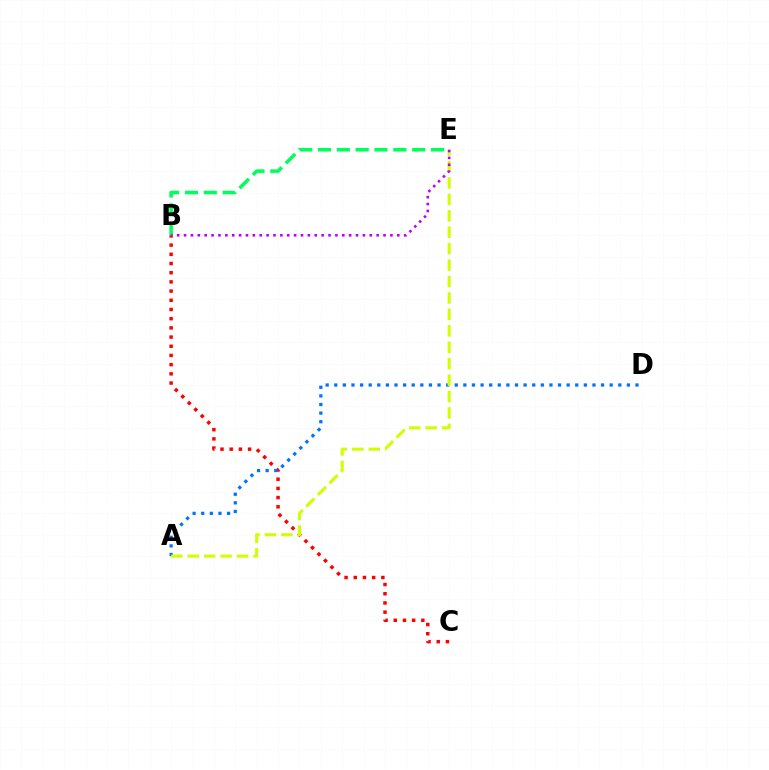{('B', 'C'): [{'color': '#ff0000', 'line_style': 'dotted', 'thickness': 2.5}], ('B', 'E'): [{'color': '#00ff5c', 'line_style': 'dashed', 'thickness': 2.56}, {'color': '#b900ff', 'line_style': 'dotted', 'thickness': 1.87}], ('A', 'D'): [{'color': '#0074ff', 'line_style': 'dotted', 'thickness': 2.34}], ('A', 'E'): [{'color': '#d1ff00', 'line_style': 'dashed', 'thickness': 2.23}]}